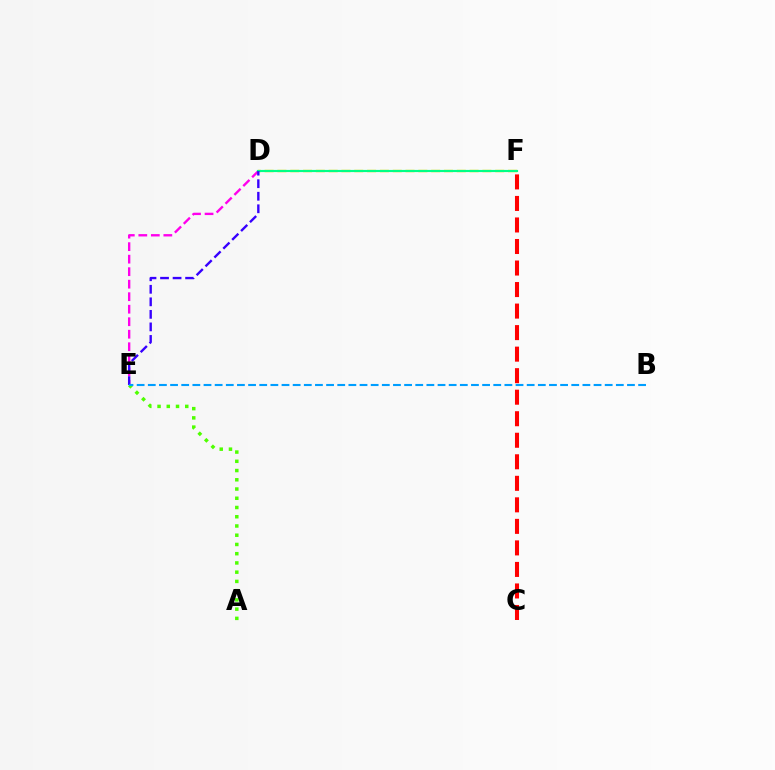{('D', 'F'): [{'color': '#ffd500', 'line_style': 'dashed', 'thickness': 1.74}, {'color': '#00ff86', 'line_style': 'solid', 'thickness': 1.55}], ('A', 'E'): [{'color': '#4fff00', 'line_style': 'dotted', 'thickness': 2.51}], ('D', 'E'): [{'color': '#ff00ed', 'line_style': 'dashed', 'thickness': 1.7}, {'color': '#3700ff', 'line_style': 'dashed', 'thickness': 1.7}], ('C', 'F'): [{'color': '#ff0000', 'line_style': 'dashed', 'thickness': 2.92}], ('B', 'E'): [{'color': '#009eff', 'line_style': 'dashed', 'thickness': 1.51}]}